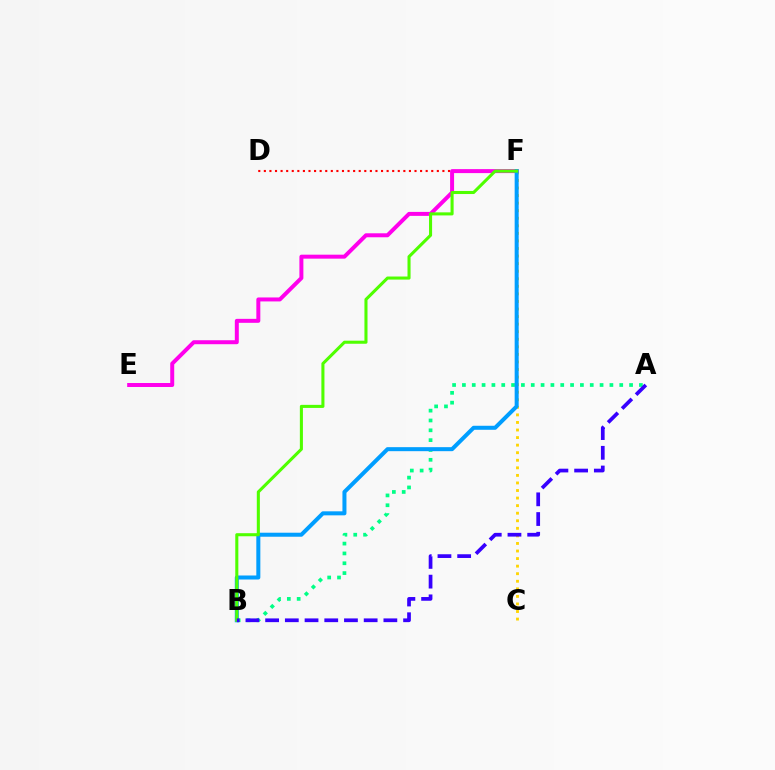{('A', 'B'): [{'color': '#00ff86', 'line_style': 'dotted', 'thickness': 2.67}, {'color': '#3700ff', 'line_style': 'dashed', 'thickness': 2.68}], ('C', 'F'): [{'color': '#ffd500', 'line_style': 'dotted', 'thickness': 2.05}], ('D', 'F'): [{'color': '#ff0000', 'line_style': 'dotted', 'thickness': 1.52}], ('E', 'F'): [{'color': '#ff00ed', 'line_style': 'solid', 'thickness': 2.86}], ('B', 'F'): [{'color': '#009eff', 'line_style': 'solid', 'thickness': 2.89}, {'color': '#4fff00', 'line_style': 'solid', 'thickness': 2.21}]}